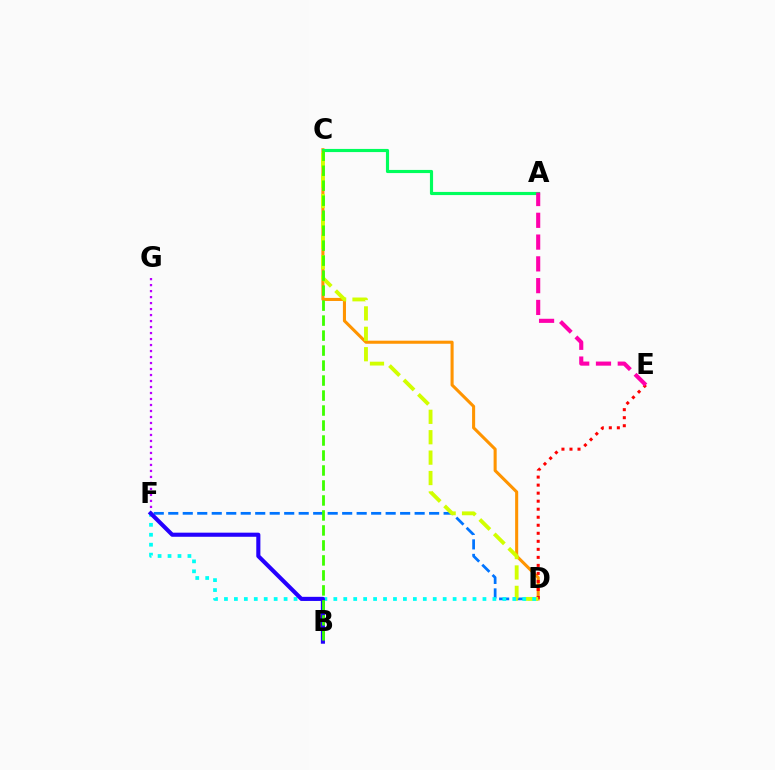{('C', 'D'): [{'color': '#ff9400', 'line_style': 'solid', 'thickness': 2.21}, {'color': '#d1ff00', 'line_style': 'dashed', 'thickness': 2.77}], ('A', 'C'): [{'color': '#00ff5c', 'line_style': 'solid', 'thickness': 2.27}], ('D', 'E'): [{'color': '#ff0000', 'line_style': 'dotted', 'thickness': 2.18}], ('D', 'F'): [{'color': '#0074ff', 'line_style': 'dashed', 'thickness': 1.97}, {'color': '#00fff6', 'line_style': 'dotted', 'thickness': 2.7}], ('F', 'G'): [{'color': '#b900ff', 'line_style': 'dotted', 'thickness': 1.63}], ('B', 'F'): [{'color': '#2500ff', 'line_style': 'solid', 'thickness': 2.95}], ('B', 'C'): [{'color': '#3dff00', 'line_style': 'dashed', 'thickness': 2.04}], ('A', 'E'): [{'color': '#ff00ac', 'line_style': 'dashed', 'thickness': 2.96}]}